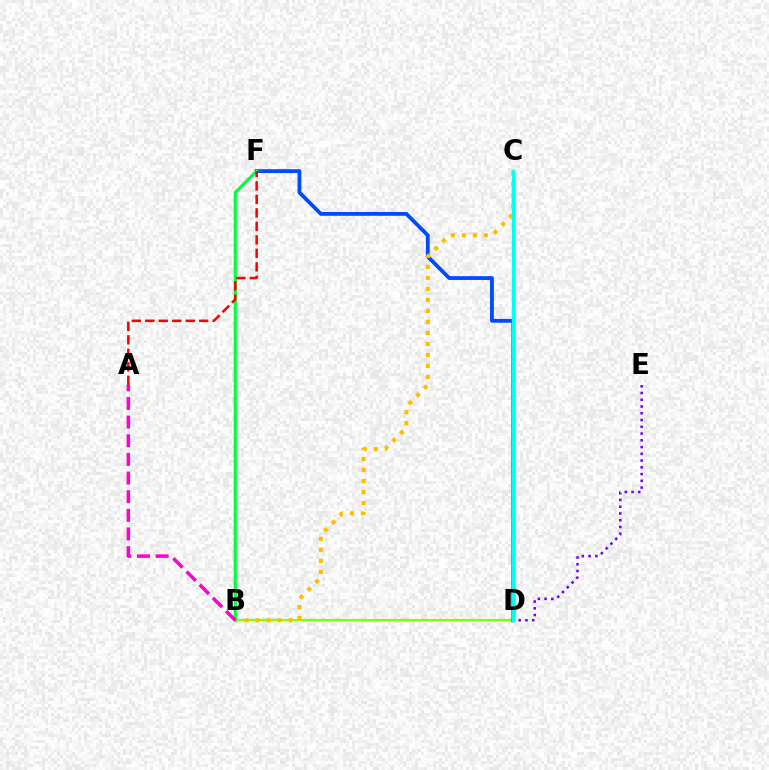{('B', 'D'): [{'color': '#84ff00', 'line_style': 'solid', 'thickness': 1.59}], ('D', 'F'): [{'color': '#004bff', 'line_style': 'solid', 'thickness': 2.75}], ('D', 'E'): [{'color': '#7200ff', 'line_style': 'dotted', 'thickness': 1.83}], ('B', 'C'): [{'color': '#ffbd00', 'line_style': 'dotted', 'thickness': 2.99}], ('B', 'F'): [{'color': '#00ff39', 'line_style': 'solid', 'thickness': 2.26}], ('A', 'B'): [{'color': '#ff00cf', 'line_style': 'dashed', 'thickness': 2.53}], ('A', 'F'): [{'color': '#ff0000', 'line_style': 'dashed', 'thickness': 1.83}], ('C', 'D'): [{'color': '#00fff6', 'line_style': 'solid', 'thickness': 2.46}]}